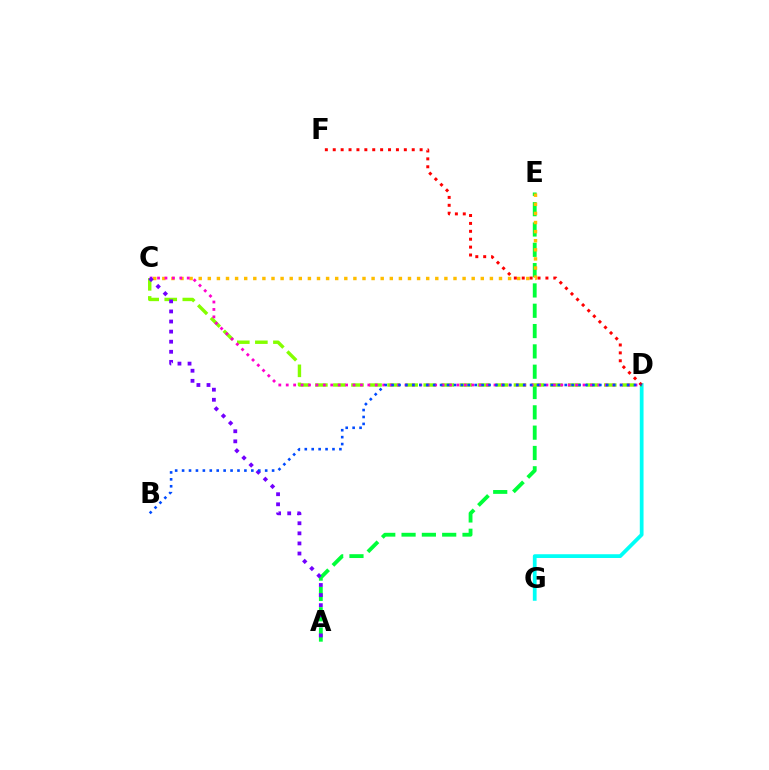{('D', 'G'): [{'color': '#00fff6', 'line_style': 'solid', 'thickness': 2.7}], ('A', 'E'): [{'color': '#00ff39', 'line_style': 'dashed', 'thickness': 2.76}], ('C', 'D'): [{'color': '#84ff00', 'line_style': 'dashed', 'thickness': 2.45}, {'color': '#ff00cf', 'line_style': 'dotted', 'thickness': 2.02}], ('C', 'E'): [{'color': '#ffbd00', 'line_style': 'dotted', 'thickness': 2.47}], ('D', 'F'): [{'color': '#ff0000', 'line_style': 'dotted', 'thickness': 2.15}], ('A', 'C'): [{'color': '#7200ff', 'line_style': 'dotted', 'thickness': 2.74}], ('B', 'D'): [{'color': '#004bff', 'line_style': 'dotted', 'thickness': 1.88}]}